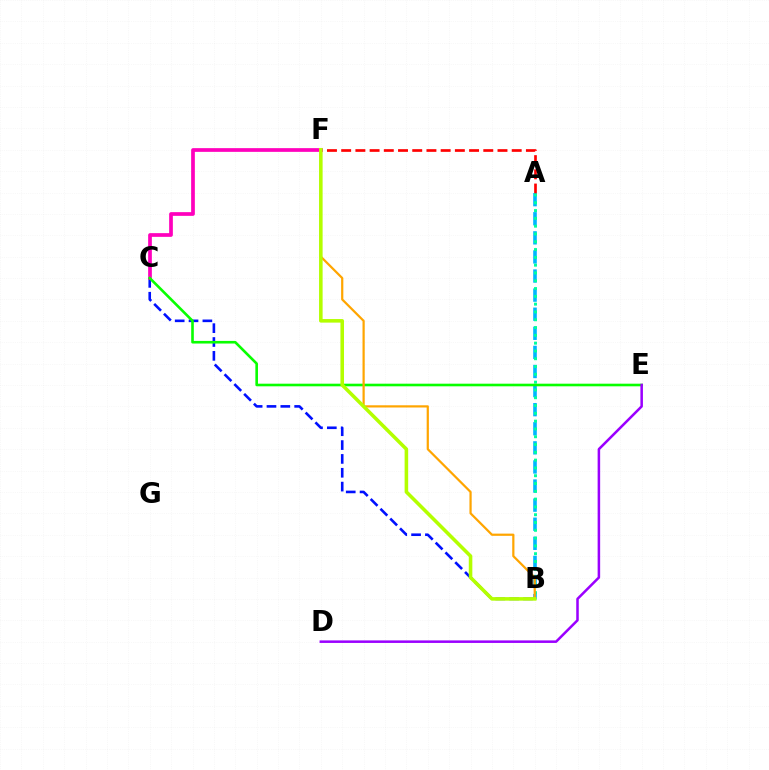{('A', 'B'): [{'color': '#00b5ff', 'line_style': 'dashed', 'thickness': 2.59}, {'color': '#00ff9d', 'line_style': 'dotted', 'thickness': 2.12}], ('B', 'C'): [{'color': '#0010ff', 'line_style': 'dashed', 'thickness': 1.88}], ('A', 'F'): [{'color': '#ff0000', 'line_style': 'dashed', 'thickness': 1.93}], ('C', 'F'): [{'color': '#ff00bd', 'line_style': 'solid', 'thickness': 2.67}], ('C', 'E'): [{'color': '#08ff00', 'line_style': 'solid', 'thickness': 1.88}], ('B', 'F'): [{'color': '#ffa500', 'line_style': 'solid', 'thickness': 1.6}, {'color': '#b3ff00', 'line_style': 'solid', 'thickness': 2.56}], ('D', 'E'): [{'color': '#9b00ff', 'line_style': 'solid', 'thickness': 1.82}]}